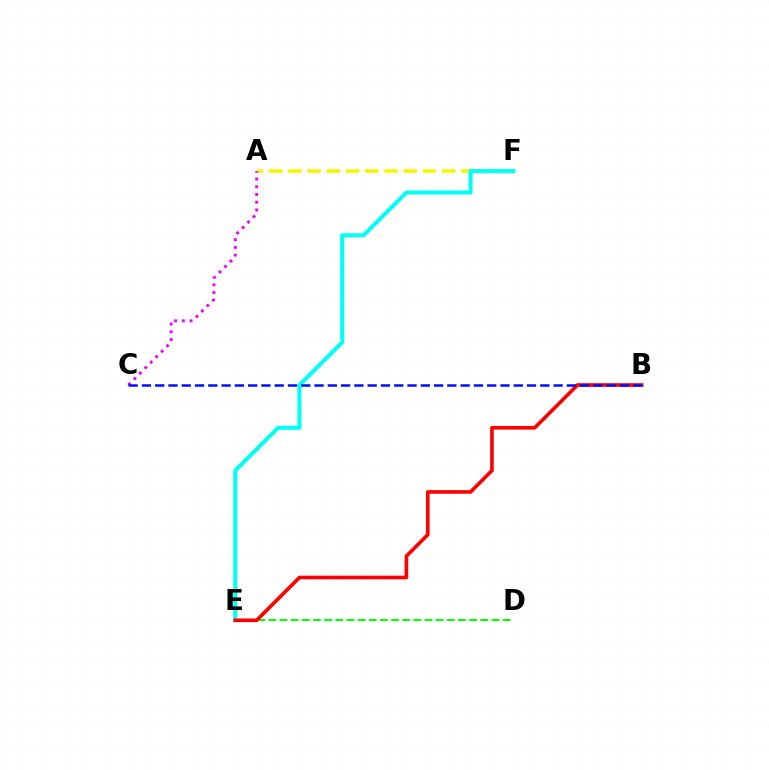{('D', 'E'): [{'color': '#08ff00', 'line_style': 'dashed', 'thickness': 1.52}], ('A', 'F'): [{'color': '#fcf500', 'line_style': 'dashed', 'thickness': 2.61}], ('E', 'F'): [{'color': '#00fff6', 'line_style': 'solid', 'thickness': 2.93}], ('B', 'E'): [{'color': '#ff0000', 'line_style': 'solid', 'thickness': 2.62}], ('A', 'C'): [{'color': '#ee00ff', 'line_style': 'dotted', 'thickness': 2.1}], ('B', 'C'): [{'color': '#0010ff', 'line_style': 'dashed', 'thickness': 1.8}]}